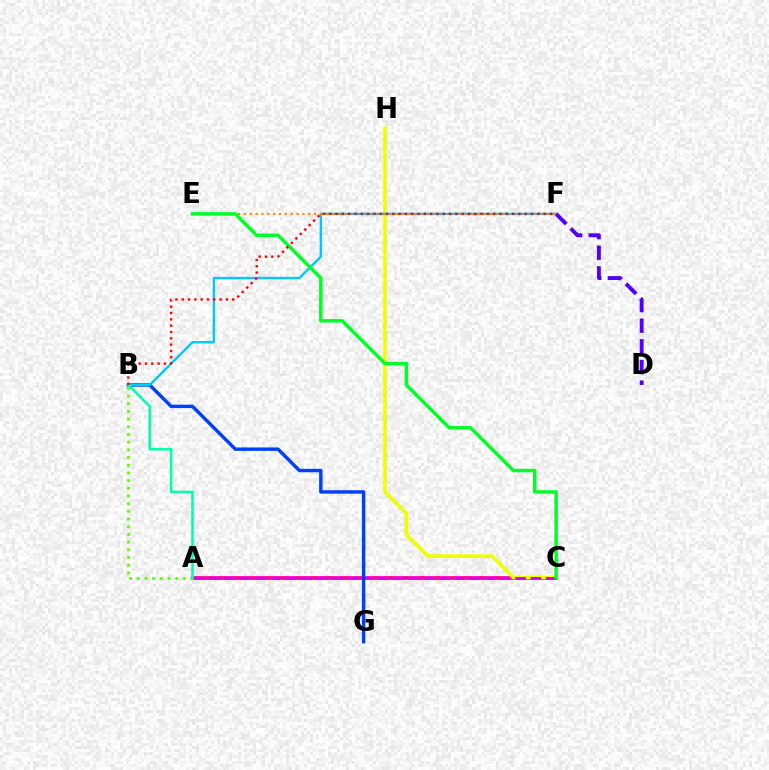{('A', 'C'): [{'color': '#ff00a0', 'line_style': 'solid', 'thickness': 2.69}, {'color': '#d600ff', 'line_style': 'dashed', 'thickness': 2.08}], ('C', 'H'): [{'color': '#eeff00', 'line_style': 'solid', 'thickness': 2.61}], ('A', 'B'): [{'color': '#66ff00', 'line_style': 'dotted', 'thickness': 2.09}, {'color': '#00ffaf', 'line_style': 'solid', 'thickness': 1.85}], ('B', 'G'): [{'color': '#003fff', 'line_style': 'solid', 'thickness': 2.47}], ('B', 'F'): [{'color': '#00c7ff', 'line_style': 'solid', 'thickness': 1.71}, {'color': '#ff0000', 'line_style': 'dotted', 'thickness': 1.71}], ('D', 'F'): [{'color': '#4f00ff', 'line_style': 'dashed', 'thickness': 2.8}], ('E', 'F'): [{'color': '#ff8800', 'line_style': 'dotted', 'thickness': 1.59}], ('C', 'E'): [{'color': '#00ff27', 'line_style': 'solid', 'thickness': 2.5}]}